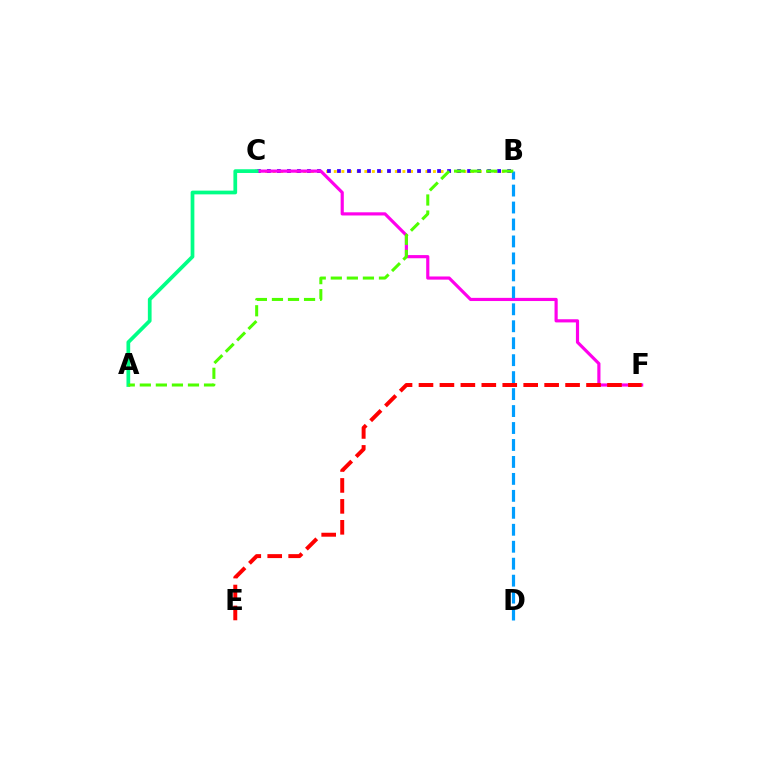{('B', 'C'): [{'color': '#ffd500', 'line_style': 'dotted', 'thickness': 2.07}, {'color': '#3700ff', 'line_style': 'dotted', 'thickness': 2.72}], ('C', 'F'): [{'color': '#ff00ed', 'line_style': 'solid', 'thickness': 2.28}], ('B', 'D'): [{'color': '#009eff', 'line_style': 'dashed', 'thickness': 2.3}], ('A', 'C'): [{'color': '#00ff86', 'line_style': 'solid', 'thickness': 2.68}], ('A', 'B'): [{'color': '#4fff00', 'line_style': 'dashed', 'thickness': 2.18}], ('E', 'F'): [{'color': '#ff0000', 'line_style': 'dashed', 'thickness': 2.85}]}